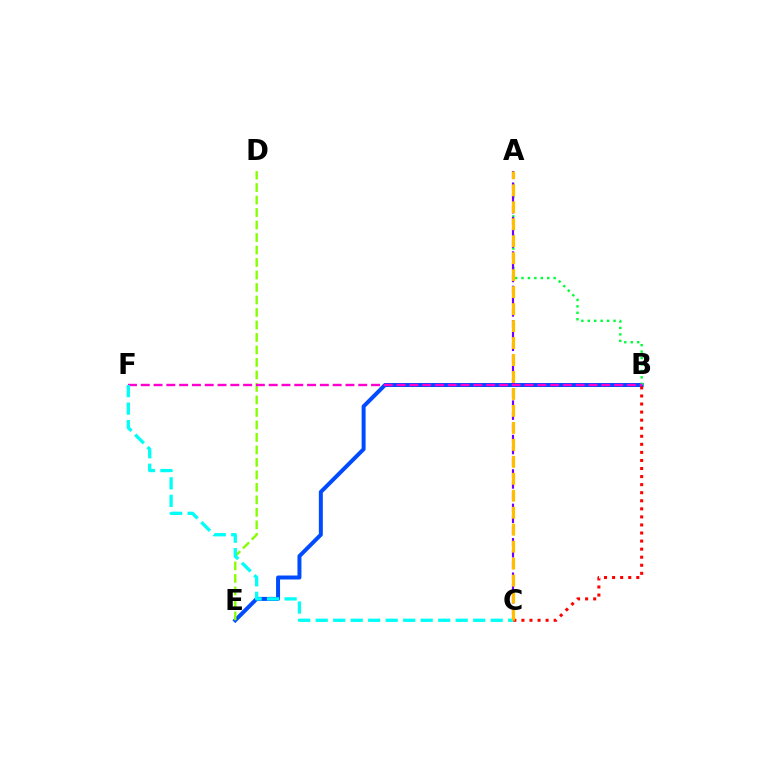{('B', 'E'): [{'color': '#004bff', 'line_style': 'solid', 'thickness': 2.87}], ('A', 'B'): [{'color': '#00ff39', 'line_style': 'dotted', 'thickness': 1.75}], ('A', 'C'): [{'color': '#7200ff', 'line_style': 'dashed', 'thickness': 1.56}, {'color': '#ffbd00', 'line_style': 'dashed', 'thickness': 2.31}], ('D', 'E'): [{'color': '#84ff00', 'line_style': 'dashed', 'thickness': 1.7}], ('B', 'F'): [{'color': '#ff00cf', 'line_style': 'dashed', 'thickness': 1.74}], ('C', 'F'): [{'color': '#00fff6', 'line_style': 'dashed', 'thickness': 2.38}], ('B', 'C'): [{'color': '#ff0000', 'line_style': 'dotted', 'thickness': 2.19}]}